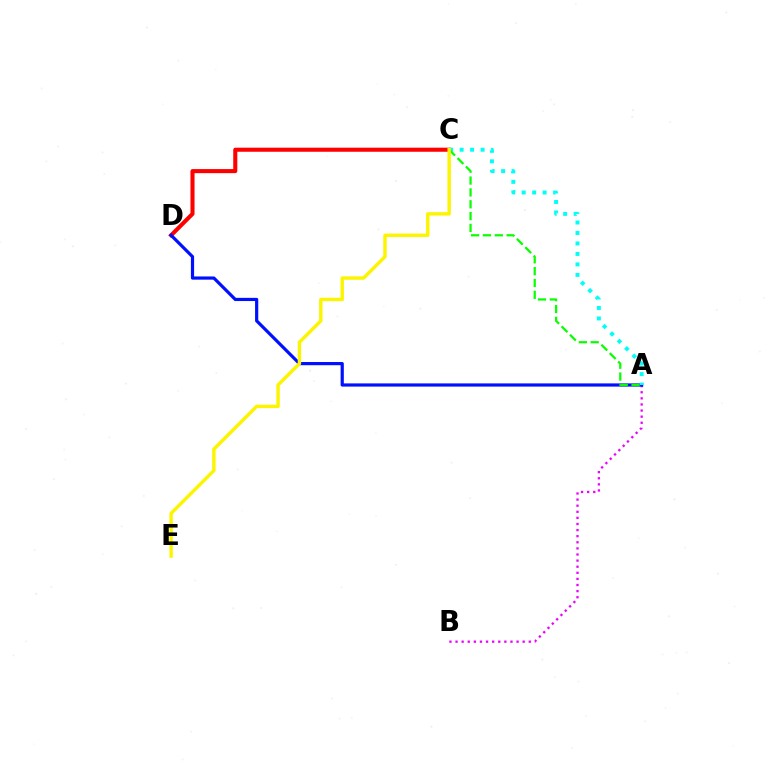{('A', 'B'): [{'color': '#ee00ff', 'line_style': 'dotted', 'thickness': 1.66}], ('C', 'D'): [{'color': '#ff0000', 'line_style': 'solid', 'thickness': 2.93}], ('A', 'D'): [{'color': '#0010ff', 'line_style': 'solid', 'thickness': 2.3}], ('A', 'C'): [{'color': '#00fff6', 'line_style': 'dotted', 'thickness': 2.85}, {'color': '#08ff00', 'line_style': 'dashed', 'thickness': 1.61}], ('C', 'E'): [{'color': '#fcf500', 'line_style': 'solid', 'thickness': 2.46}]}